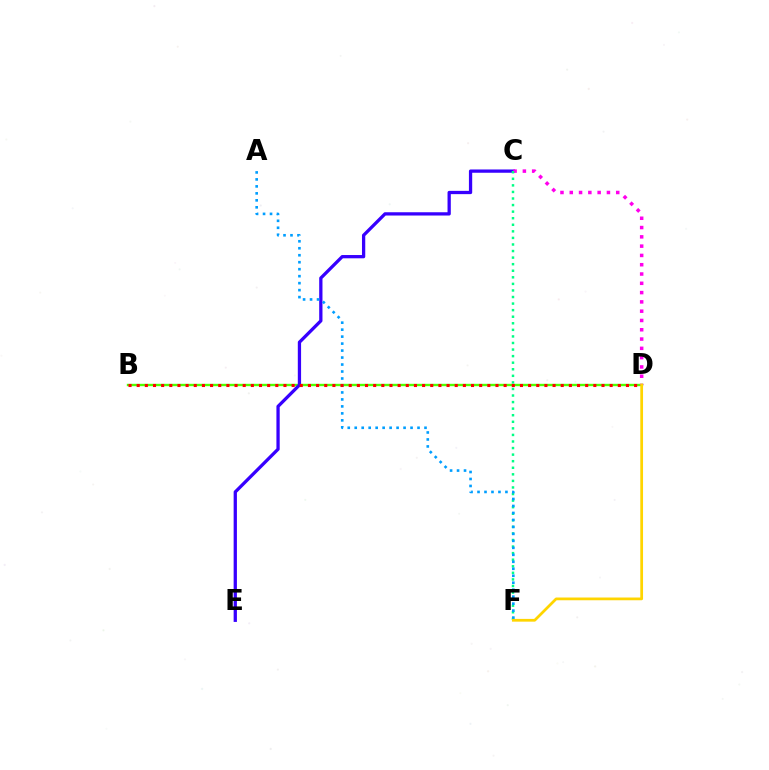{('B', 'D'): [{'color': '#4fff00', 'line_style': 'solid', 'thickness': 1.72}, {'color': '#ff0000', 'line_style': 'dotted', 'thickness': 2.22}], ('C', 'E'): [{'color': '#3700ff', 'line_style': 'solid', 'thickness': 2.36}], ('C', 'D'): [{'color': '#ff00ed', 'line_style': 'dotted', 'thickness': 2.52}], ('C', 'F'): [{'color': '#00ff86', 'line_style': 'dotted', 'thickness': 1.78}], ('A', 'F'): [{'color': '#009eff', 'line_style': 'dotted', 'thickness': 1.9}], ('D', 'F'): [{'color': '#ffd500', 'line_style': 'solid', 'thickness': 1.98}]}